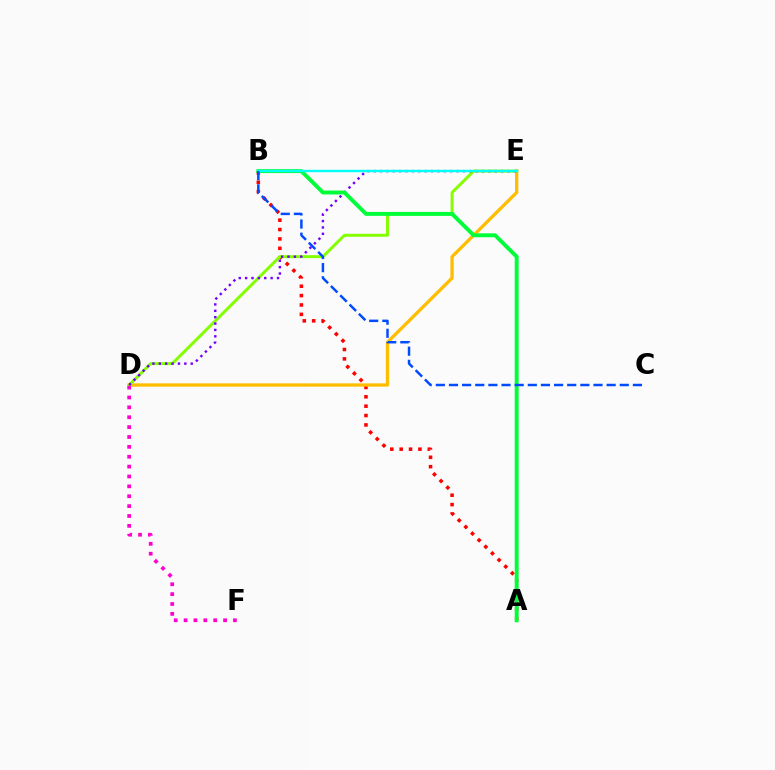{('A', 'B'): [{'color': '#ff0000', 'line_style': 'dotted', 'thickness': 2.55}, {'color': '#00ff39', 'line_style': 'solid', 'thickness': 2.82}], ('D', 'E'): [{'color': '#ffbd00', 'line_style': 'solid', 'thickness': 2.38}, {'color': '#84ff00', 'line_style': 'solid', 'thickness': 2.14}, {'color': '#7200ff', 'line_style': 'dotted', 'thickness': 1.73}], ('B', 'E'): [{'color': '#00fff6', 'line_style': 'solid', 'thickness': 1.73}], ('B', 'C'): [{'color': '#004bff', 'line_style': 'dashed', 'thickness': 1.78}], ('D', 'F'): [{'color': '#ff00cf', 'line_style': 'dotted', 'thickness': 2.68}]}